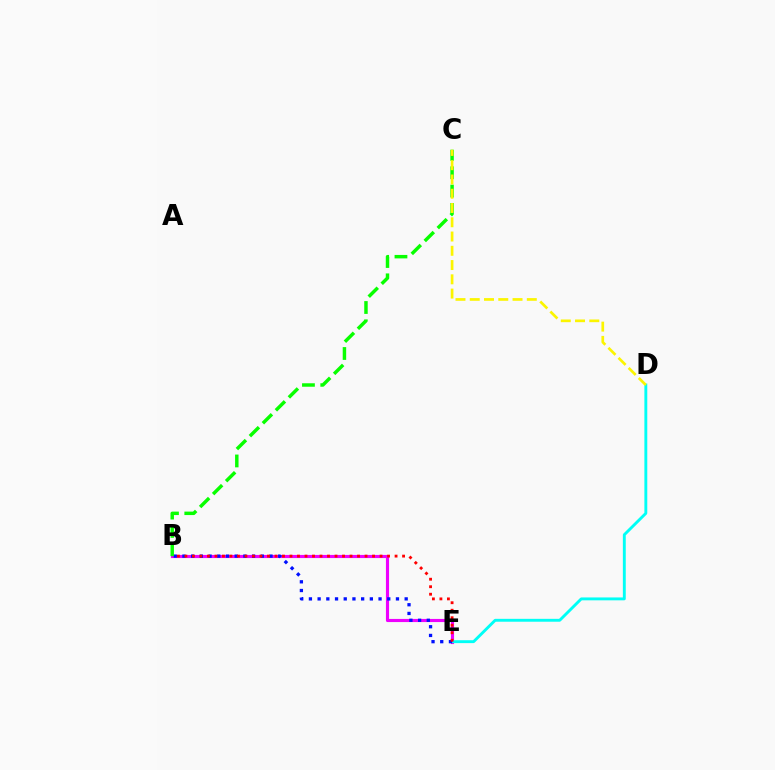{('B', 'E'): [{'color': '#ee00ff', 'line_style': 'solid', 'thickness': 2.26}, {'color': '#0010ff', 'line_style': 'dotted', 'thickness': 2.37}, {'color': '#ff0000', 'line_style': 'dotted', 'thickness': 2.04}], ('D', 'E'): [{'color': '#00fff6', 'line_style': 'solid', 'thickness': 2.08}], ('B', 'C'): [{'color': '#08ff00', 'line_style': 'dashed', 'thickness': 2.49}], ('C', 'D'): [{'color': '#fcf500', 'line_style': 'dashed', 'thickness': 1.94}]}